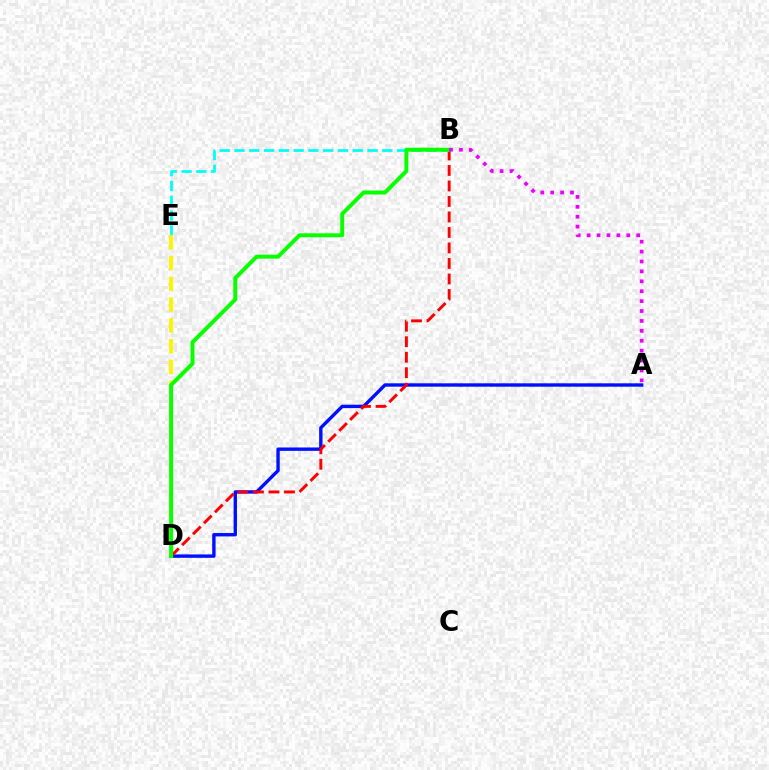{('A', 'D'): [{'color': '#0010ff', 'line_style': 'solid', 'thickness': 2.44}], ('B', 'D'): [{'color': '#ff0000', 'line_style': 'dashed', 'thickness': 2.11}, {'color': '#08ff00', 'line_style': 'solid', 'thickness': 2.85}], ('B', 'E'): [{'color': '#00fff6', 'line_style': 'dashed', 'thickness': 2.01}], ('D', 'E'): [{'color': '#fcf500', 'line_style': 'dashed', 'thickness': 2.82}], ('A', 'B'): [{'color': '#ee00ff', 'line_style': 'dotted', 'thickness': 2.69}]}